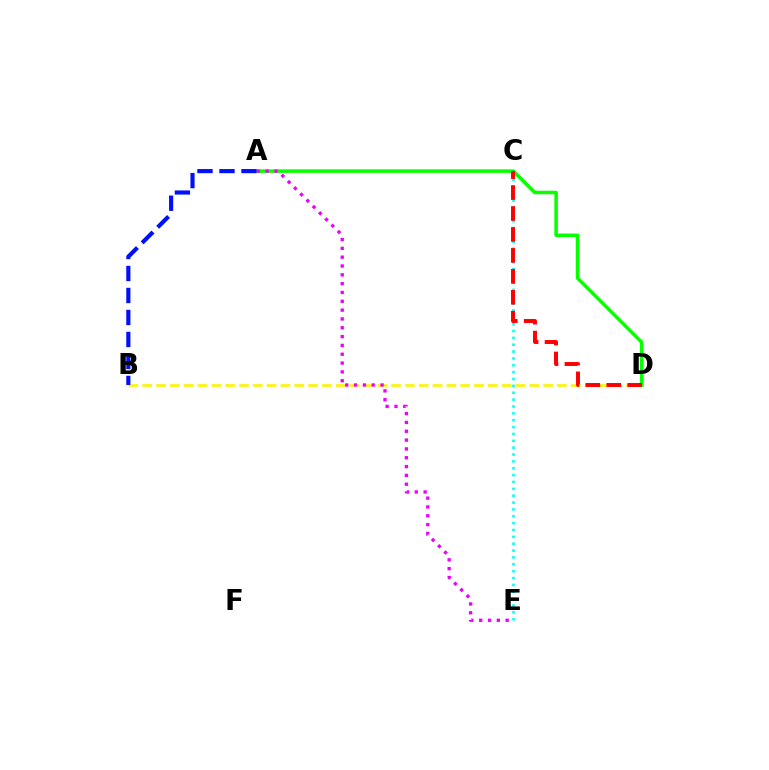{('B', 'D'): [{'color': '#fcf500', 'line_style': 'dashed', 'thickness': 1.88}], ('C', 'E'): [{'color': '#00fff6', 'line_style': 'dotted', 'thickness': 1.86}], ('A', 'D'): [{'color': '#08ff00', 'line_style': 'solid', 'thickness': 2.53}], ('C', 'D'): [{'color': '#ff0000', 'line_style': 'dashed', 'thickness': 2.84}], ('A', 'B'): [{'color': '#0010ff', 'line_style': 'dashed', 'thickness': 2.99}], ('A', 'E'): [{'color': '#ee00ff', 'line_style': 'dotted', 'thickness': 2.4}]}